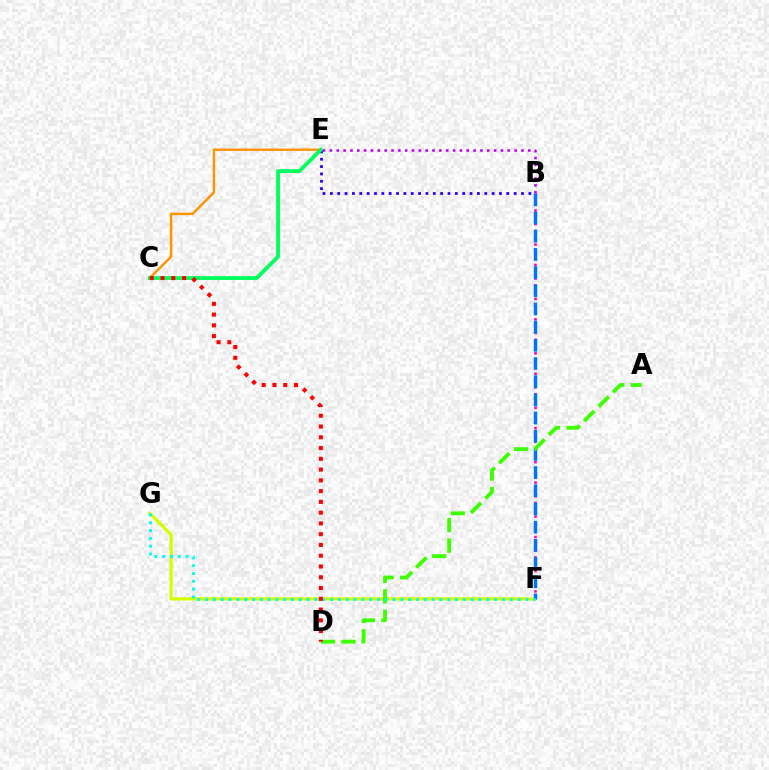{('C', 'E'): [{'color': '#ff9400', 'line_style': 'solid', 'thickness': 1.76}, {'color': '#00ff5c', 'line_style': 'solid', 'thickness': 2.73}], ('B', 'F'): [{'color': '#ff00ac', 'line_style': 'dotted', 'thickness': 1.85}, {'color': '#0074ff', 'line_style': 'dashed', 'thickness': 2.47}], ('F', 'G'): [{'color': '#d1ff00', 'line_style': 'solid', 'thickness': 2.34}, {'color': '#00fff6', 'line_style': 'dotted', 'thickness': 2.12}], ('B', 'E'): [{'color': '#2500ff', 'line_style': 'dotted', 'thickness': 2.0}, {'color': '#b900ff', 'line_style': 'dotted', 'thickness': 1.86}], ('A', 'D'): [{'color': '#3dff00', 'line_style': 'dashed', 'thickness': 2.78}], ('C', 'D'): [{'color': '#ff0000', 'line_style': 'dotted', 'thickness': 2.93}]}